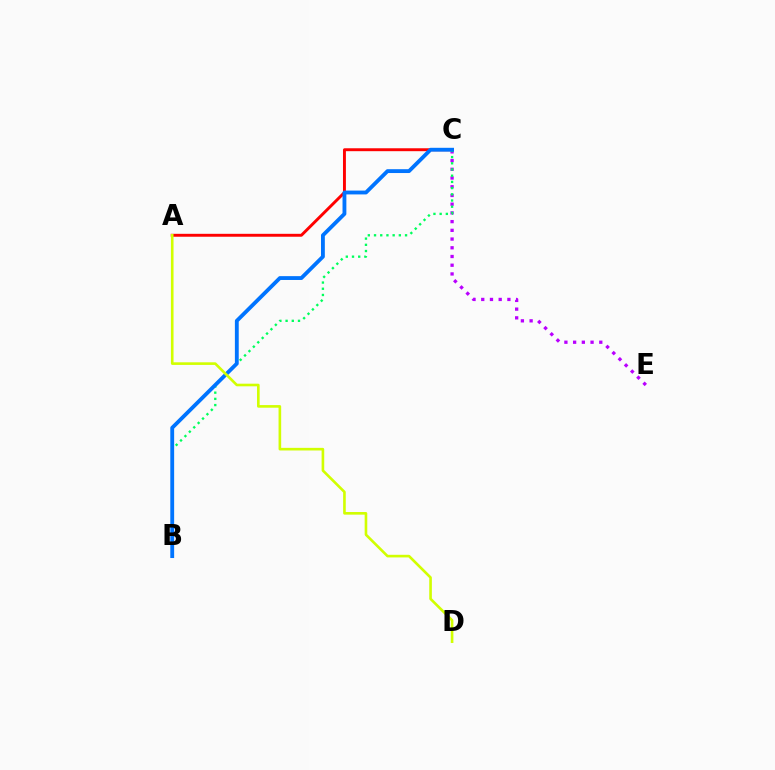{('A', 'C'): [{'color': '#ff0000', 'line_style': 'solid', 'thickness': 2.1}], ('C', 'E'): [{'color': '#b900ff', 'line_style': 'dotted', 'thickness': 2.37}], ('B', 'C'): [{'color': '#00ff5c', 'line_style': 'dotted', 'thickness': 1.69}, {'color': '#0074ff', 'line_style': 'solid', 'thickness': 2.76}], ('A', 'D'): [{'color': '#d1ff00', 'line_style': 'solid', 'thickness': 1.89}]}